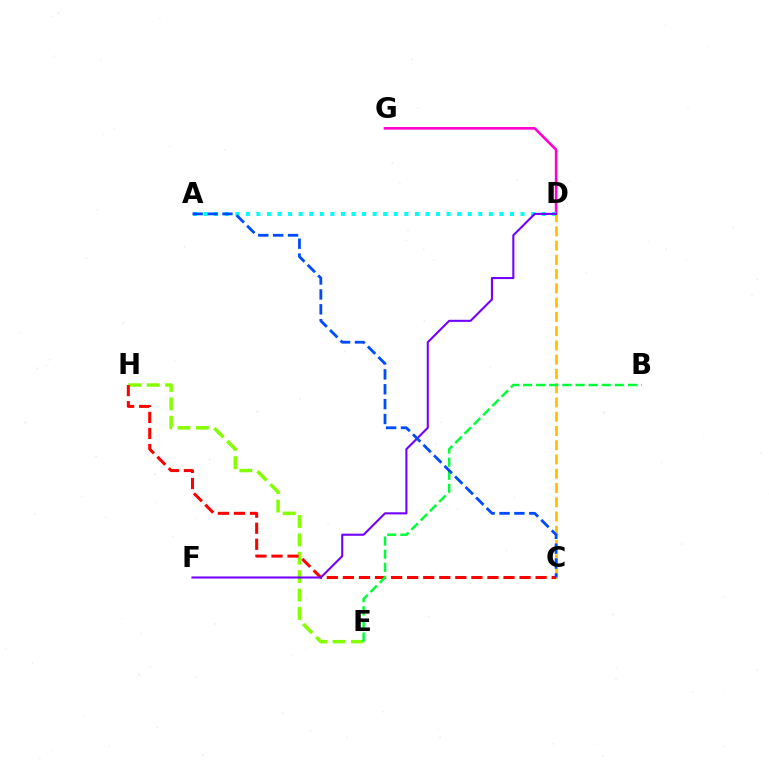{('D', 'G'): [{'color': '#ff00cf', 'line_style': 'solid', 'thickness': 1.88}], ('C', 'D'): [{'color': '#ffbd00', 'line_style': 'dashed', 'thickness': 1.94}], ('E', 'H'): [{'color': '#84ff00', 'line_style': 'dashed', 'thickness': 2.5}], ('A', 'D'): [{'color': '#00fff6', 'line_style': 'dotted', 'thickness': 2.87}], ('C', 'H'): [{'color': '#ff0000', 'line_style': 'dashed', 'thickness': 2.18}], ('D', 'F'): [{'color': '#7200ff', 'line_style': 'solid', 'thickness': 1.5}], ('B', 'E'): [{'color': '#00ff39', 'line_style': 'dashed', 'thickness': 1.78}], ('A', 'C'): [{'color': '#004bff', 'line_style': 'dashed', 'thickness': 2.02}]}